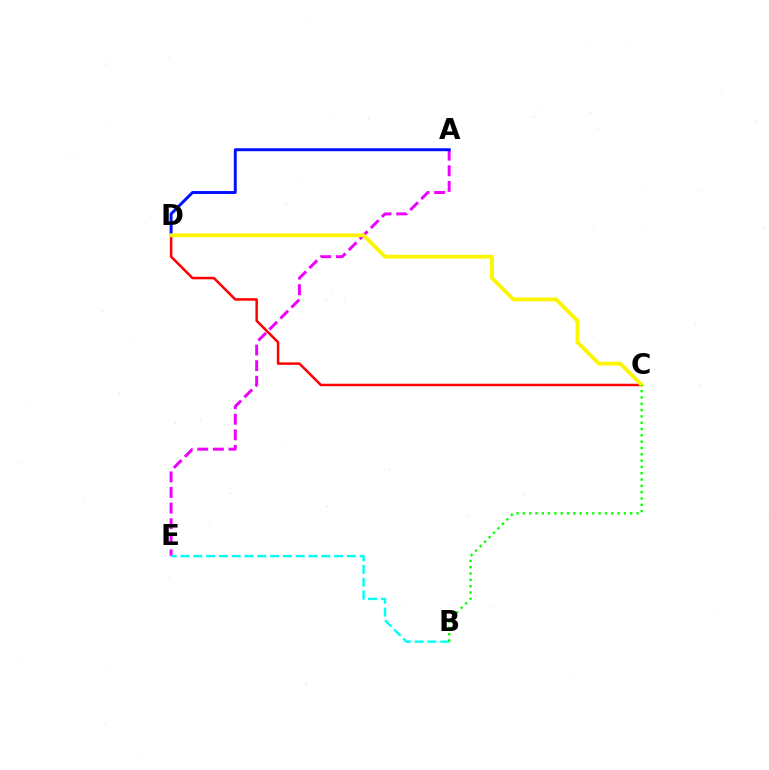{('C', 'D'): [{'color': '#ff0000', 'line_style': 'solid', 'thickness': 1.8}, {'color': '#fcf500', 'line_style': 'solid', 'thickness': 2.75}], ('A', 'E'): [{'color': '#ee00ff', 'line_style': 'dashed', 'thickness': 2.12}], ('B', 'E'): [{'color': '#00fff6', 'line_style': 'dashed', 'thickness': 1.74}], ('A', 'D'): [{'color': '#0010ff', 'line_style': 'solid', 'thickness': 2.12}], ('B', 'C'): [{'color': '#08ff00', 'line_style': 'dotted', 'thickness': 1.72}]}